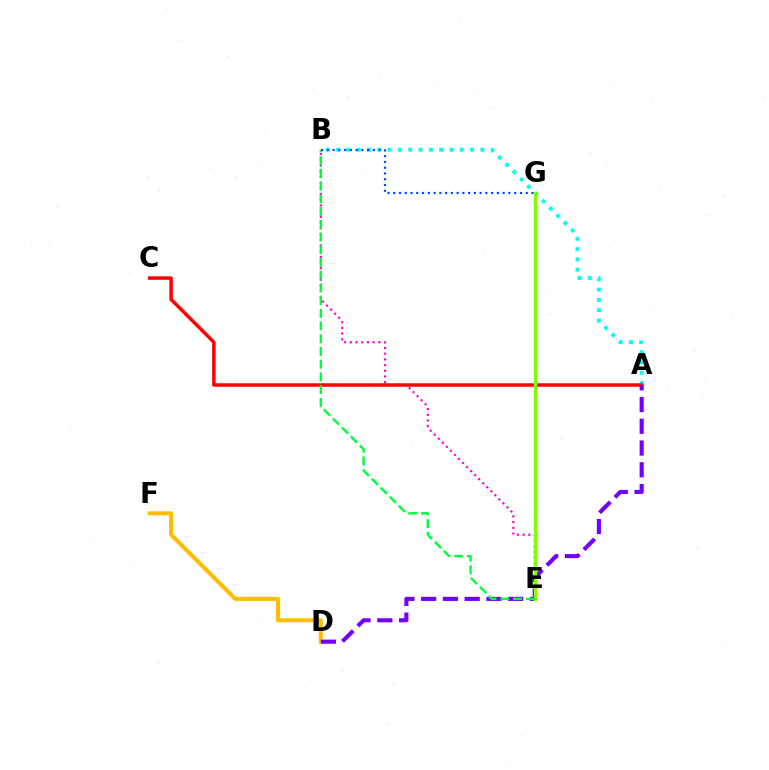{('A', 'B'): [{'color': '#00fff6', 'line_style': 'dotted', 'thickness': 2.8}], ('D', 'F'): [{'color': '#ffbd00', 'line_style': 'solid', 'thickness': 2.93}], ('B', 'E'): [{'color': '#ff00cf', 'line_style': 'dotted', 'thickness': 1.55}, {'color': '#00ff39', 'line_style': 'dashed', 'thickness': 1.73}], ('A', 'C'): [{'color': '#ff0000', 'line_style': 'solid', 'thickness': 2.51}], ('A', 'D'): [{'color': '#7200ff', 'line_style': 'dashed', 'thickness': 2.95}], ('E', 'G'): [{'color': '#84ff00', 'line_style': 'solid', 'thickness': 2.38}], ('B', 'G'): [{'color': '#004bff', 'line_style': 'dotted', 'thickness': 1.56}]}